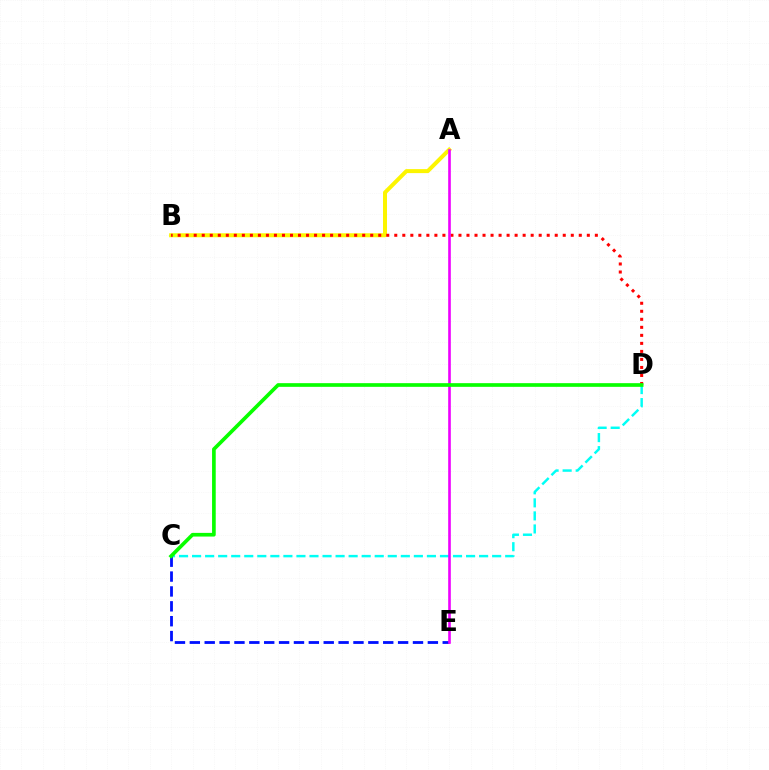{('A', 'B'): [{'color': '#fcf500', 'line_style': 'solid', 'thickness': 2.88}], ('B', 'D'): [{'color': '#ff0000', 'line_style': 'dotted', 'thickness': 2.18}], ('C', 'D'): [{'color': '#00fff6', 'line_style': 'dashed', 'thickness': 1.77}, {'color': '#08ff00', 'line_style': 'solid', 'thickness': 2.64}], ('C', 'E'): [{'color': '#0010ff', 'line_style': 'dashed', 'thickness': 2.02}], ('A', 'E'): [{'color': '#ee00ff', 'line_style': 'solid', 'thickness': 1.89}]}